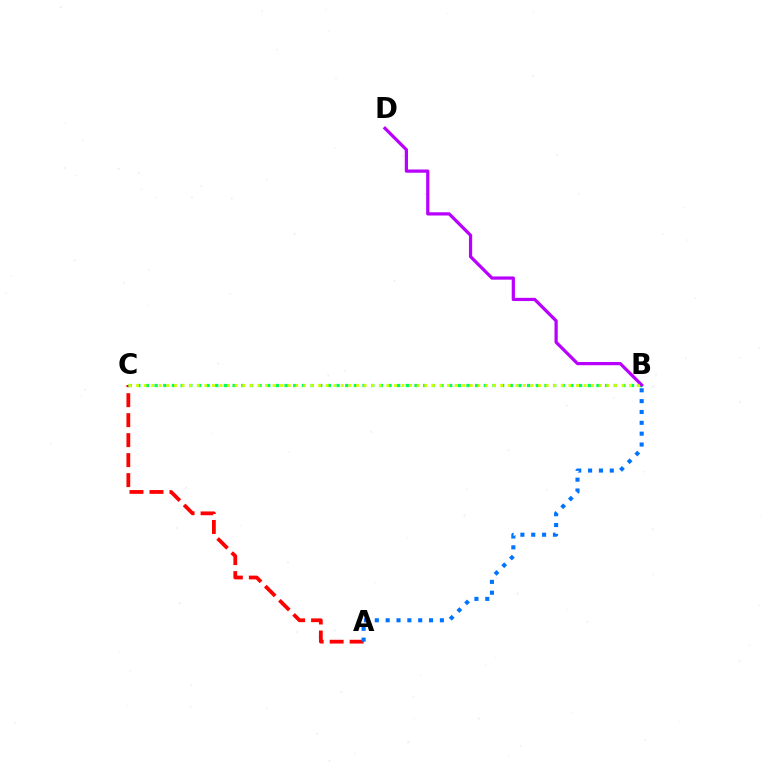{('A', 'C'): [{'color': '#ff0000', 'line_style': 'dashed', 'thickness': 2.71}], ('B', 'C'): [{'color': '#00ff5c', 'line_style': 'dotted', 'thickness': 2.35}, {'color': '#d1ff00', 'line_style': 'dotted', 'thickness': 2.06}], ('B', 'D'): [{'color': '#b900ff', 'line_style': 'solid', 'thickness': 2.32}], ('A', 'B'): [{'color': '#0074ff', 'line_style': 'dotted', 'thickness': 2.95}]}